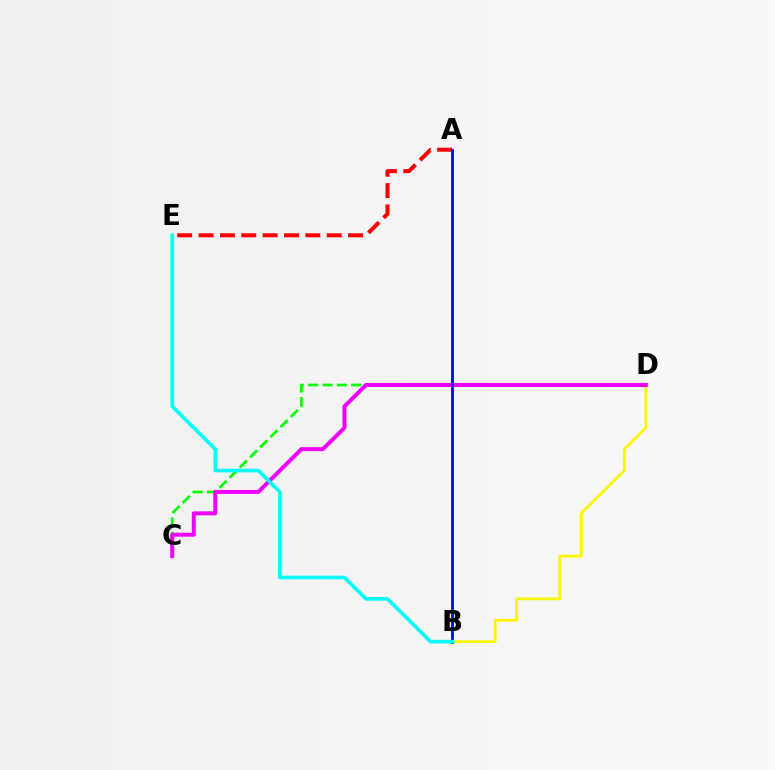{('A', 'E'): [{'color': '#ff0000', 'line_style': 'dashed', 'thickness': 2.9}], ('C', 'D'): [{'color': '#08ff00', 'line_style': 'dashed', 'thickness': 1.95}, {'color': '#ee00ff', 'line_style': 'solid', 'thickness': 2.85}], ('B', 'D'): [{'color': '#fcf500', 'line_style': 'solid', 'thickness': 1.98}], ('A', 'B'): [{'color': '#0010ff', 'line_style': 'solid', 'thickness': 2.08}], ('B', 'E'): [{'color': '#00fff6', 'line_style': 'solid', 'thickness': 2.63}]}